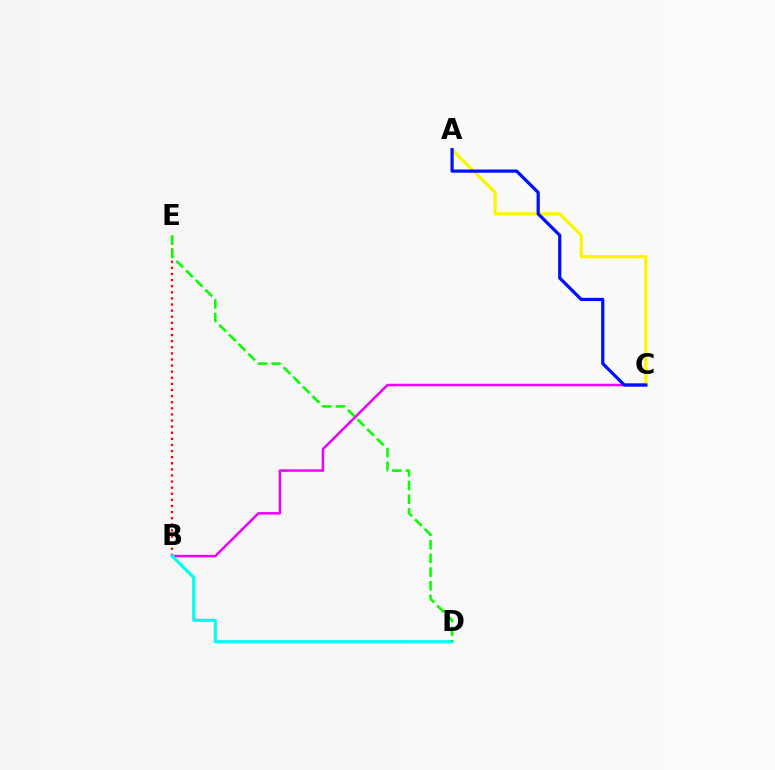{('B', 'E'): [{'color': '#ff0000', 'line_style': 'dotted', 'thickness': 1.66}], ('B', 'C'): [{'color': '#ee00ff', 'line_style': 'solid', 'thickness': 1.79}], ('A', 'C'): [{'color': '#fcf500', 'line_style': 'solid', 'thickness': 2.31}, {'color': '#0010ff', 'line_style': 'solid', 'thickness': 2.32}], ('B', 'D'): [{'color': '#00fff6', 'line_style': 'solid', 'thickness': 2.28}], ('D', 'E'): [{'color': '#08ff00', 'line_style': 'dashed', 'thickness': 1.85}]}